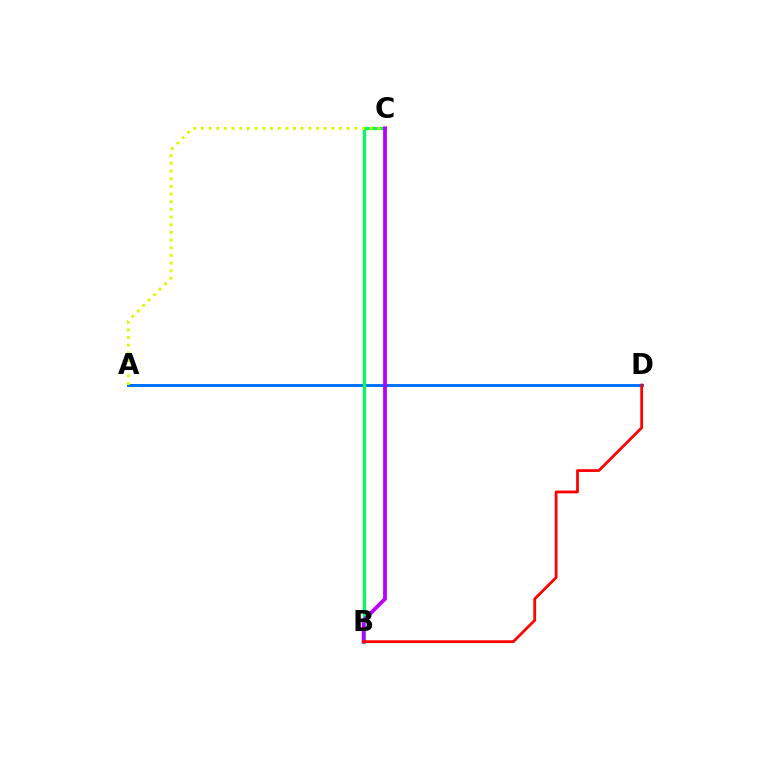{('A', 'D'): [{'color': '#0074ff', 'line_style': 'solid', 'thickness': 2.15}], ('B', 'C'): [{'color': '#00ff5c', 'line_style': 'solid', 'thickness': 2.33}, {'color': '#b900ff', 'line_style': 'solid', 'thickness': 2.72}], ('A', 'C'): [{'color': '#d1ff00', 'line_style': 'dotted', 'thickness': 2.09}], ('B', 'D'): [{'color': '#ff0000', 'line_style': 'solid', 'thickness': 2.0}]}